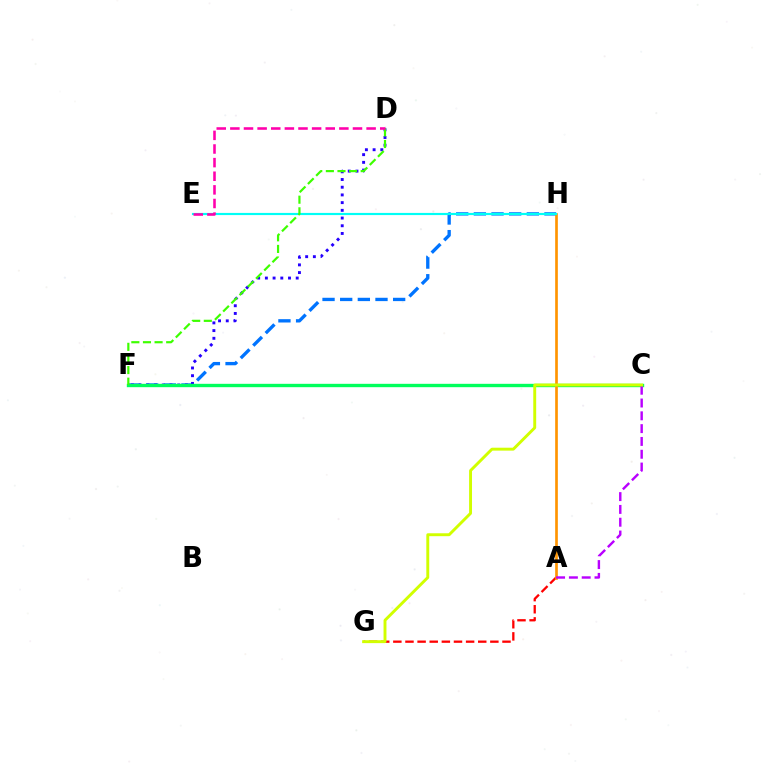{('F', 'H'): [{'color': '#0074ff', 'line_style': 'dashed', 'thickness': 2.4}], ('D', 'F'): [{'color': '#2500ff', 'line_style': 'dotted', 'thickness': 2.09}, {'color': '#3dff00', 'line_style': 'dashed', 'thickness': 1.58}], ('C', 'F'): [{'color': '#00ff5c', 'line_style': 'solid', 'thickness': 2.42}], ('A', 'G'): [{'color': '#ff0000', 'line_style': 'dashed', 'thickness': 1.65}], ('A', 'H'): [{'color': '#ff9400', 'line_style': 'solid', 'thickness': 1.92}], ('E', 'H'): [{'color': '#00fff6', 'line_style': 'solid', 'thickness': 1.56}], ('A', 'C'): [{'color': '#b900ff', 'line_style': 'dashed', 'thickness': 1.74}], ('D', 'E'): [{'color': '#ff00ac', 'line_style': 'dashed', 'thickness': 1.85}], ('C', 'G'): [{'color': '#d1ff00', 'line_style': 'solid', 'thickness': 2.1}]}